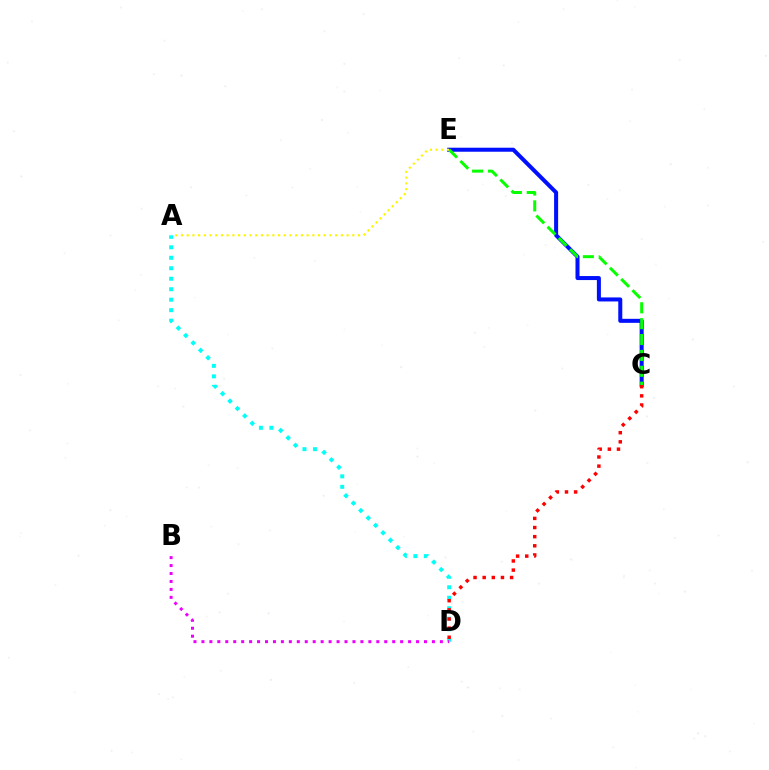{('C', 'E'): [{'color': '#0010ff', 'line_style': 'solid', 'thickness': 2.89}, {'color': '#08ff00', 'line_style': 'dashed', 'thickness': 2.16}], ('A', 'D'): [{'color': '#00fff6', 'line_style': 'dotted', 'thickness': 2.85}], ('A', 'E'): [{'color': '#fcf500', 'line_style': 'dotted', 'thickness': 1.55}], ('B', 'D'): [{'color': '#ee00ff', 'line_style': 'dotted', 'thickness': 2.16}], ('C', 'D'): [{'color': '#ff0000', 'line_style': 'dotted', 'thickness': 2.48}]}